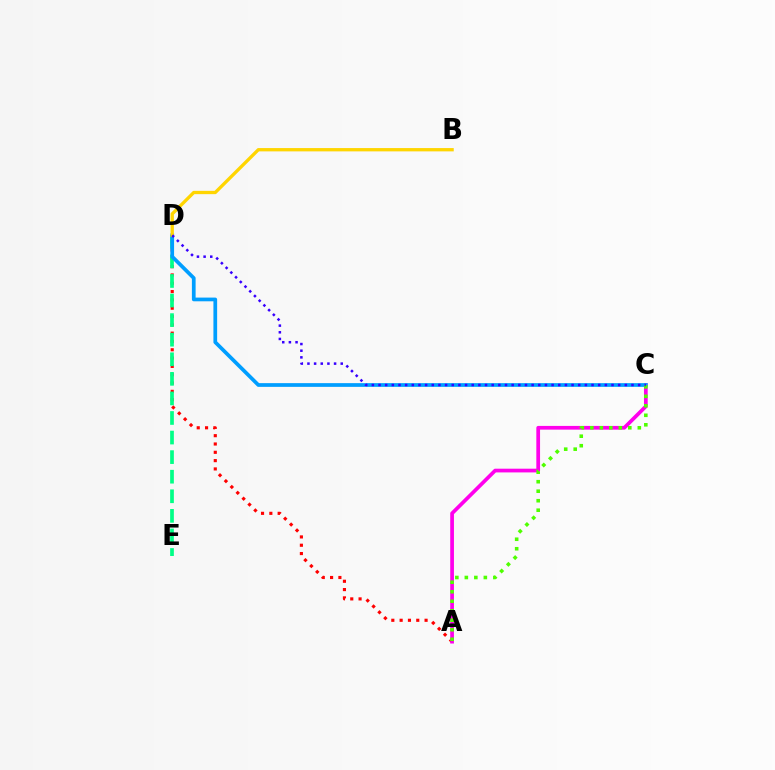{('A', 'D'): [{'color': '#ff0000', 'line_style': 'dotted', 'thickness': 2.26}], ('A', 'C'): [{'color': '#ff00ed', 'line_style': 'solid', 'thickness': 2.68}, {'color': '#4fff00', 'line_style': 'dotted', 'thickness': 2.58}], ('D', 'E'): [{'color': '#00ff86', 'line_style': 'dashed', 'thickness': 2.66}], ('C', 'D'): [{'color': '#009eff', 'line_style': 'solid', 'thickness': 2.68}, {'color': '#3700ff', 'line_style': 'dotted', 'thickness': 1.81}], ('B', 'D'): [{'color': '#ffd500', 'line_style': 'solid', 'thickness': 2.38}]}